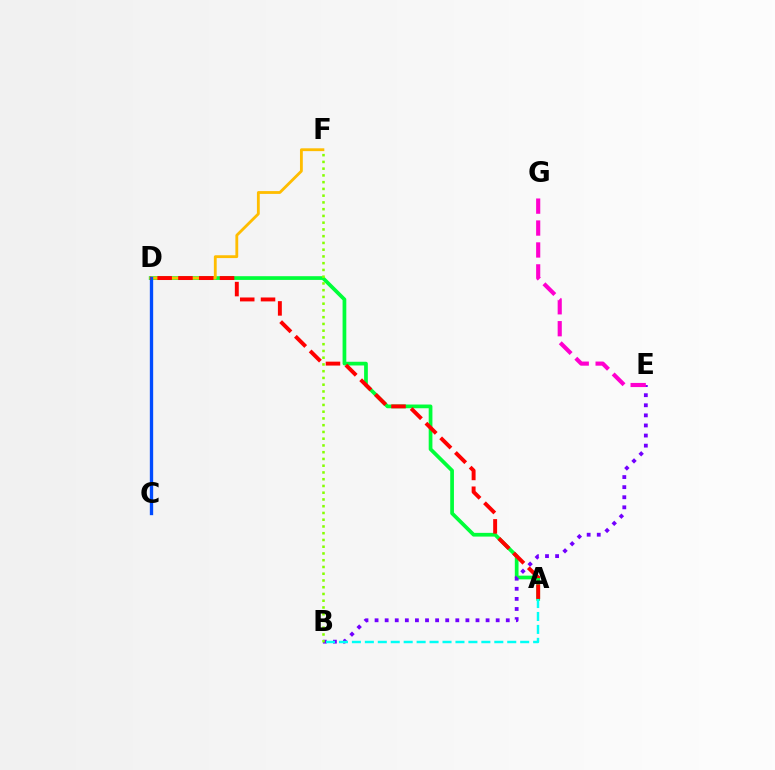{('A', 'D'): [{'color': '#00ff39', 'line_style': 'solid', 'thickness': 2.68}, {'color': '#ff0000', 'line_style': 'dashed', 'thickness': 2.82}], ('B', 'E'): [{'color': '#7200ff', 'line_style': 'dotted', 'thickness': 2.74}], ('D', 'F'): [{'color': '#ffbd00', 'line_style': 'solid', 'thickness': 2.03}], ('C', 'D'): [{'color': '#004bff', 'line_style': 'solid', 'thickness': 2.4}], ('E', 'G'): [{'color': '#ff00cf', 'line_style': 'dashed', 'thickness': 2.98}], ('A', 'B'): [{'color': '#00fff6', 'line_style': 'dashed', 'thickness': 1.76}], ('B', 'F'): [{'color': '#84ff00', 'line_style': 'dotted', 'thickness': 1.83}]}